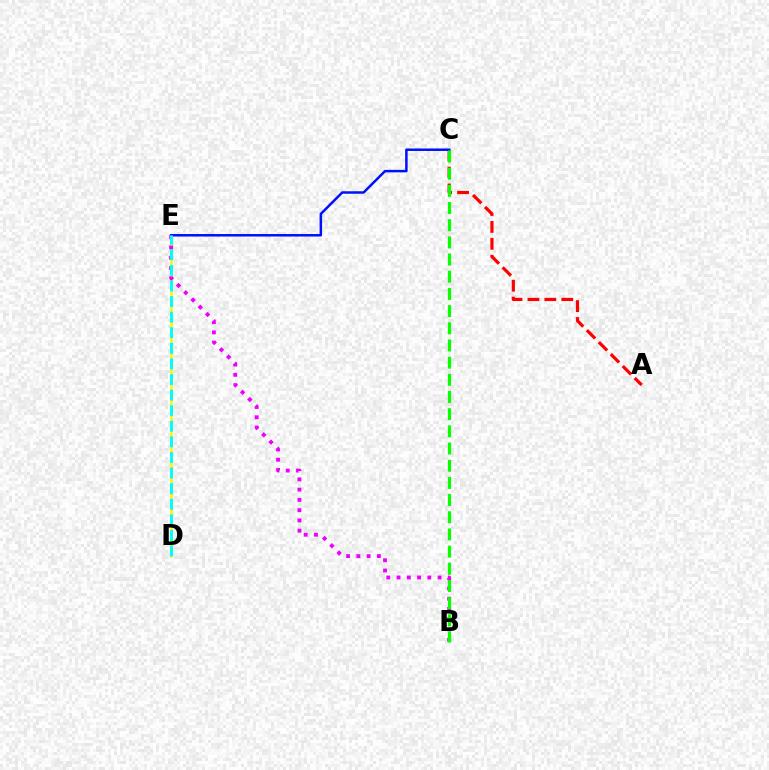{('D', 'E'): [{'color': '#fcf500', 'line_style': 'solid', 'thickness': 1.82}, {'color': '#00fff6', 'line_style': 'dashed', 'thickness': 2.12}], ('A', 'C'): [{'color': '#ff0000', 'line_style': 'dashed', 'thickness': 2.3}], ('C', 'E'): [{'color': '#0010ff', 'line_style': 'solid', 'thickness': 1.79}], ('B', 'E'): [{'color': '#ee00ff', 'line_style': 'dotted', 'thickness': 2.79}], ('B', 'C'): [{'color': '#08ff00', 'line_style': 'dashed', 'thickness': 2.33}]}